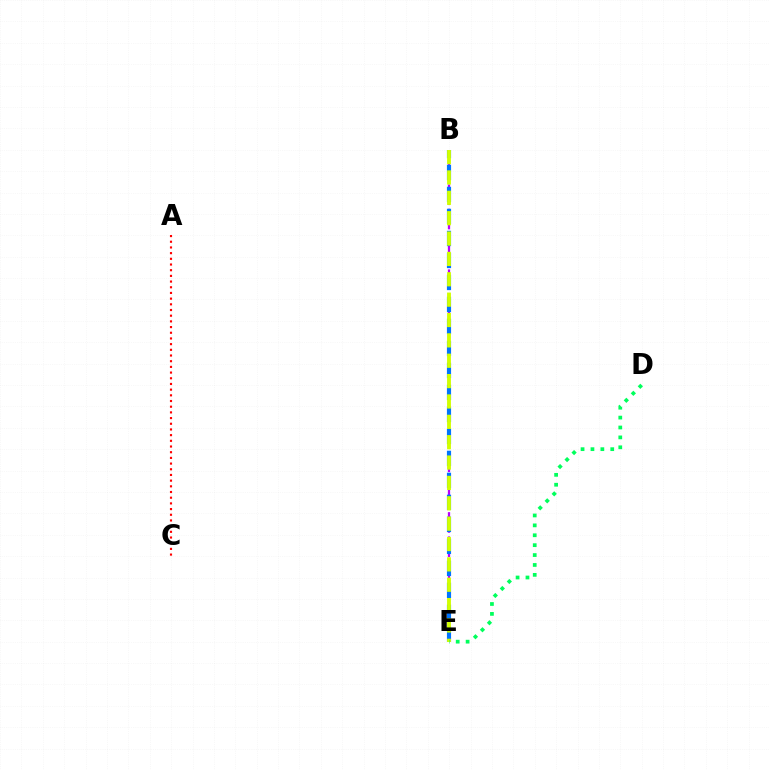{('B', 'E'): [{'color': '#b900ff', 'line_style': 'dashed', 'thickness': 1.65}, {'color': '#0074ff', 'line_style': 'dashed', 'thickness': 2.99}, {'color': '#d1ff00', 'line_style': 'dashed', 'thickness': 2.77}], ('D', 'E'): [{'color': '#00ff5c', 'line_style': 'dotted', 'thickness': 2.69}], ('A', 'C'): [{'color': '#ff0000', 'line_style': 'dotted', 'thickness': 1.55}]}